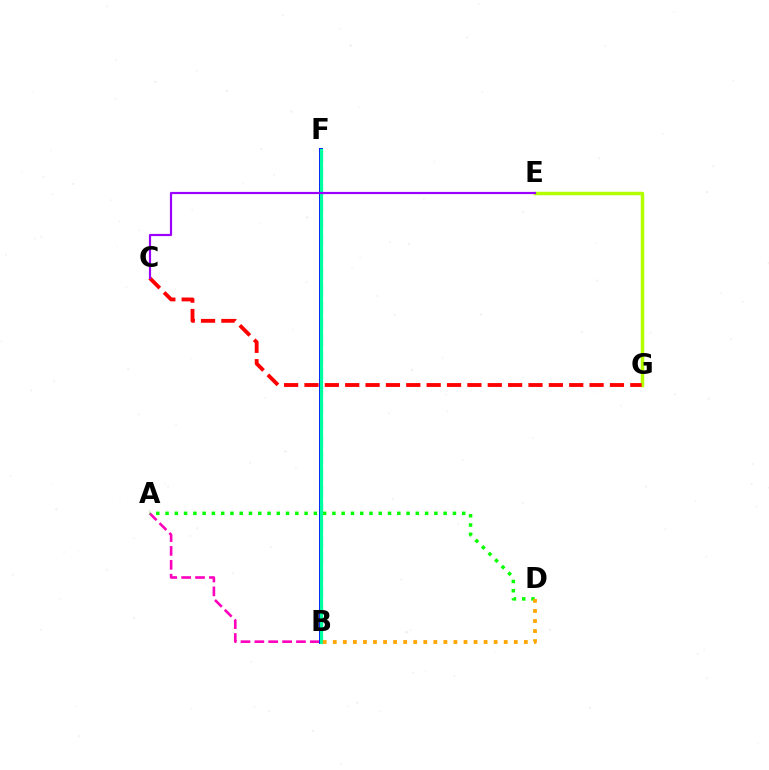{('A', 'B'): [{'color': '#ff00bd', 'line_style': 'dashed', 'thickness': 1.88}], ('B', 'F'): [{'color': '#00b5ff', 'line_style': 'dashed', 'thickness': 2.28}, {'color': '#0010ff', 'line_style': 'solid', 'thickness': 2.84}, {'color': '#00ff9d', 'line_style': 'solid', 'thickness': 2.3}], ('A', 'D'): [{'color': '#08ff00', 'line_style': 'dotted', 'thickness': 2.52}], ('E', 'G'): [{'color': '#b3ff00', 'line_style': 'solid', 'thickness': 2.5}], ('C', 'G'): [{'color': '#ff0000', 'line_style': 'dashed', 'thickness': 2.77}], ('C', 'E'): [{'color': '#9b00ff', 'line_style': 'solid', 'thickness': 1.58}], ('B', 'D'): [{'color': '#ffa500', 'line_style': 'dotted', 'thickness': 2.73}]}